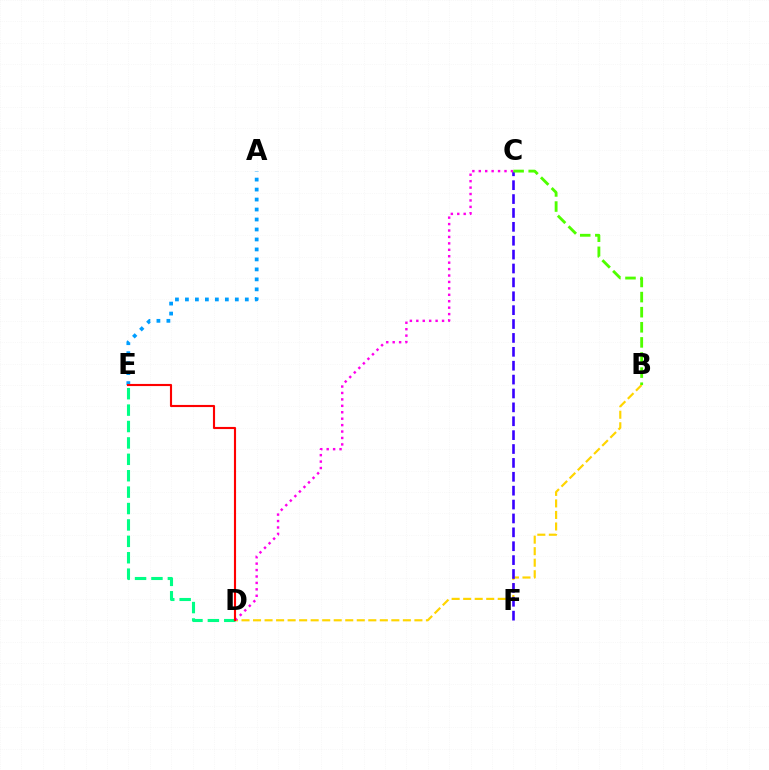{('B', 'D'): [{'color': '#ffd500', 'line_style': 'dashed', 'thickness': 1.57}], ('A', 'E'): [{'color': '#009eff', 'line_style': 'dotted', 'thickness': 2.71}], ('C', 'F'): [{'color': '#3700ff', 'line_style': 'dashed', 'thickness': 1.89}], ('C', 'D'): [{'color': '#ff00ed', 'line_style': 'dotted', 'thickness': 1.75}], ('D', 'E'): [{'color': '#00ff86', 'line_style': 'dashed', 'thickness': 2.23}, {'color': '#ff0000', 'line_style': 'solid', 'thickness': 1.54}], ('B', 'C'): [{'color': '#4fff00', 'line_style': 'dashed', 'thickness': 2.05}]}